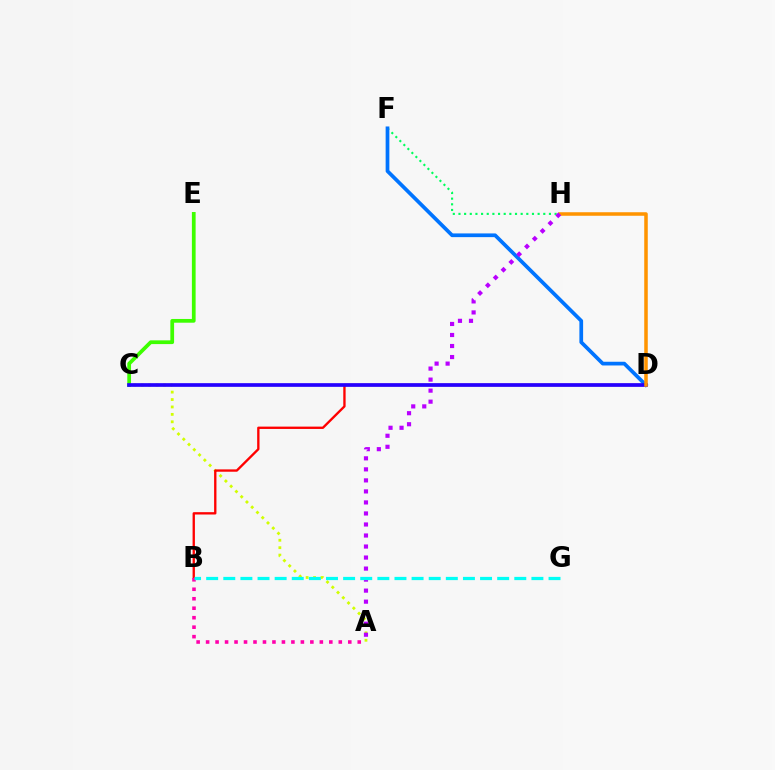{('C', 'E'): [{'color': '#3dff00', 'line_style': 'solid', 'thickness': 2.69}], ('A', 'C'): [{'color': '#d1ff00', 'line_style': 'dotted', 'thickness': 2.02}], ('F', 'H'): [{'color': '#00ff5c', 'line_style': 'dotted', 'thickness': 1.54}], ('D', 'F'): [{'color': '#0074ff', 'line_style': 'solid', 'thickness': 2.68}], ('B', 'D'): [{'color': '#ff0000', 'line_style': 'solid', 'thickness': 1.68}], ('C', 'D'): [{'color': '#2500ff', 'line_style': 'solid', 'thickness': 2.65}], ('A', 'B'): [{'color': '#ff00ac', 'line_style': 'dotted', 'thickness': 2.58}], ('D', 'H'): [{'color': '#ff9400', 'line_style': 'solid', 'thickness': 2.54}], ('A', 'H'): [{'color': '#b900ff', 'line_style': 'dotted', 'thickness': 3.0}], ('B', 'G'): [{'color': '#00fff6', 'line_style': 'dashed', 'thickness': 2.33}]}